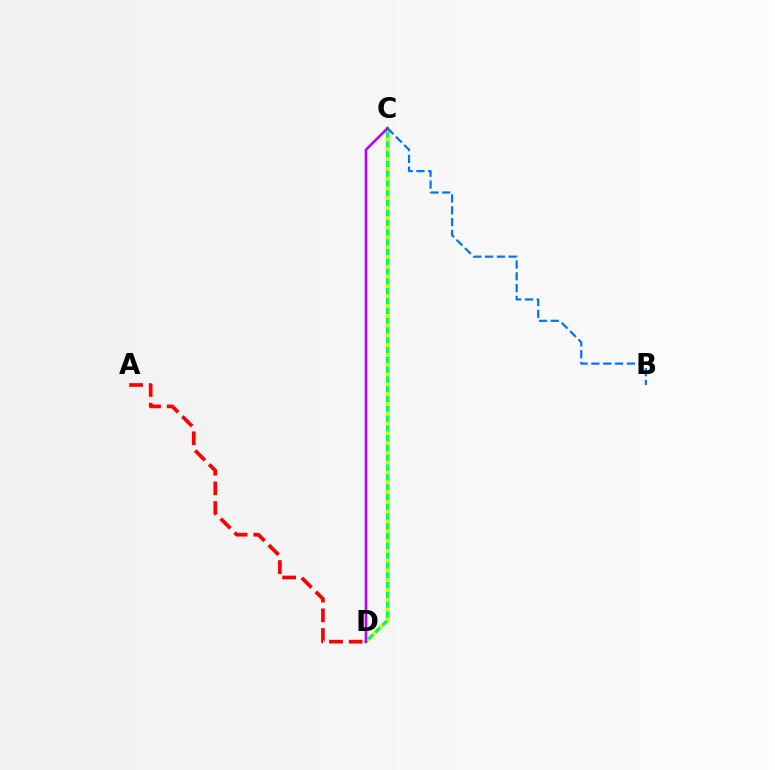{('A', 'D'): [{'color': '#ff0000', 'line_style': 'dashed', 'thickness': 2.67}], ('C', 'D'): [{'color': '#00ff5c', 'line_style': 'solid', 'thickness': 2.4}, {'color': '#d1ff00', 'line_style': 'dotted', 'thickness': 2.66}, {'color': '#b900ff', 'line_style': 'solid', 'thickness': 1.87}], ('B', 'C'): [{'color': '#0074ff', 'line_style': 'dashed', 'thickness': 1.6}]}